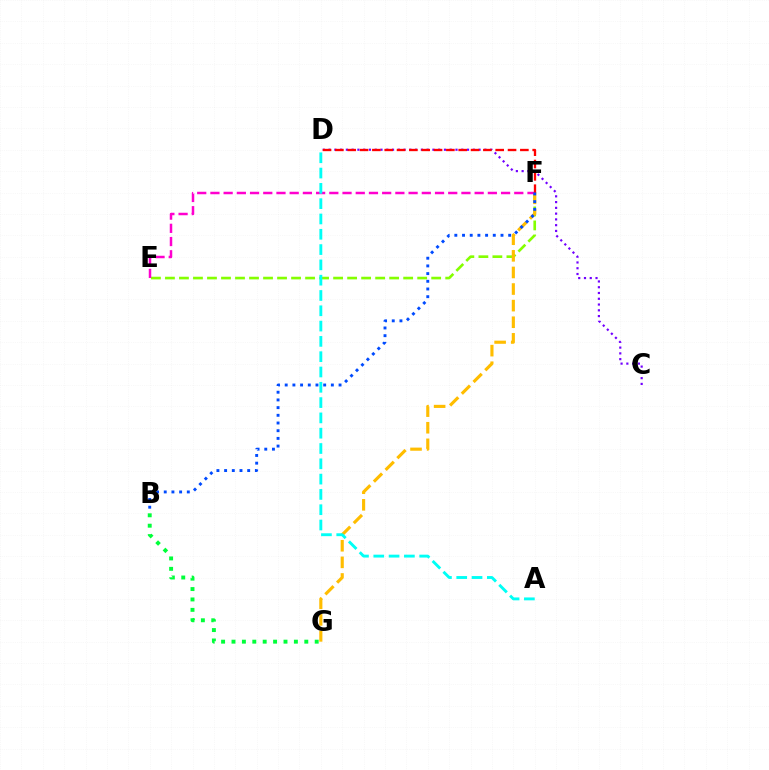{('E', 'F'): [{'color': '#84ff00', 'line_style': 'dashed', 'thickness': 1.9}, {'color': '#ff00cf', 'line_style': 'dashed', 'thickness': 1.79}], ('F', 'G'): [{'color': '#ffbd00', 'line_style': 'dashed', 'thickness': 2.26}], ('B', 'G'): [{'color': '#00ff39', 'line_style': 'dotted', 'thickness': 2.83}], ('C', 'D'): [{'color': '#7200ff', 'line_style': 'dotted', 'thickness': 1.57}], ('D', 'F'): [{'color': '#ff0000', 'line_style': 'dashed', 'thickness': 1.68}], ('B', 'F'): [{'color': '#004bff', 'line_style': 'dotted', 'thickness': 2.09}], ('A', 'D'): [{'color': '#00fff6', 'line_style': 'dashed', 'thickness': 2.08}]}